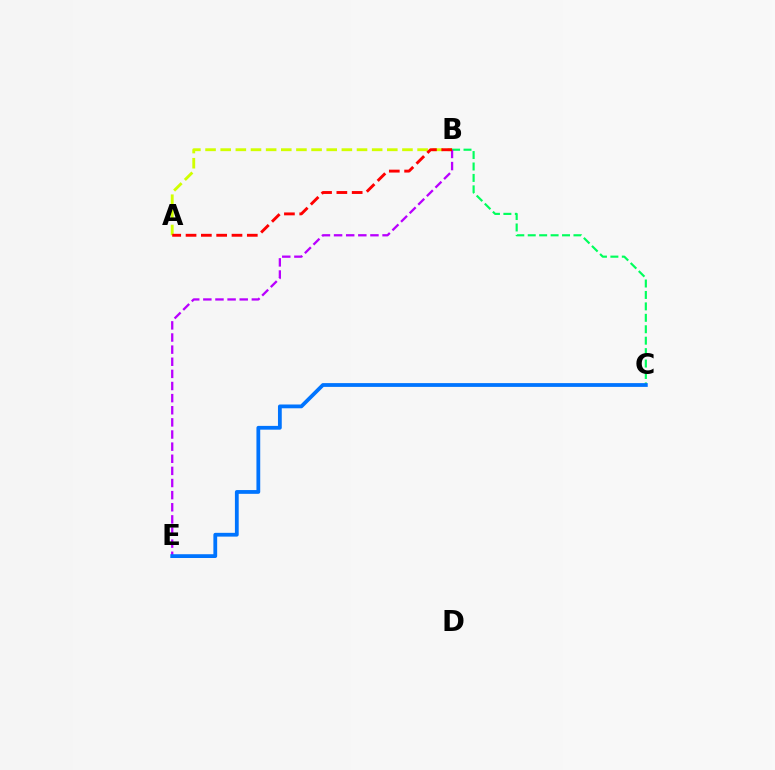{('A', 'B'): [{'color': '#d1ff00', 'line_style': 'dashed', 'thickness': 2.06}, {'color': '#ff0000', 'line_style': 'dashed', 'thickness': 2.08}], ('B', 'C'): [{'color': '#00ff5c', 'line_style': 'dashed', 'thickness': 1.55}], ('B', 'E'): [{'color': '#b900ff', 'line_style': 'dashed', 'thickness': 1.65}], ('C', 'E'): [{'color': '#0074ff', 'line_style': 'solid', 'thickness': 2.72}]}